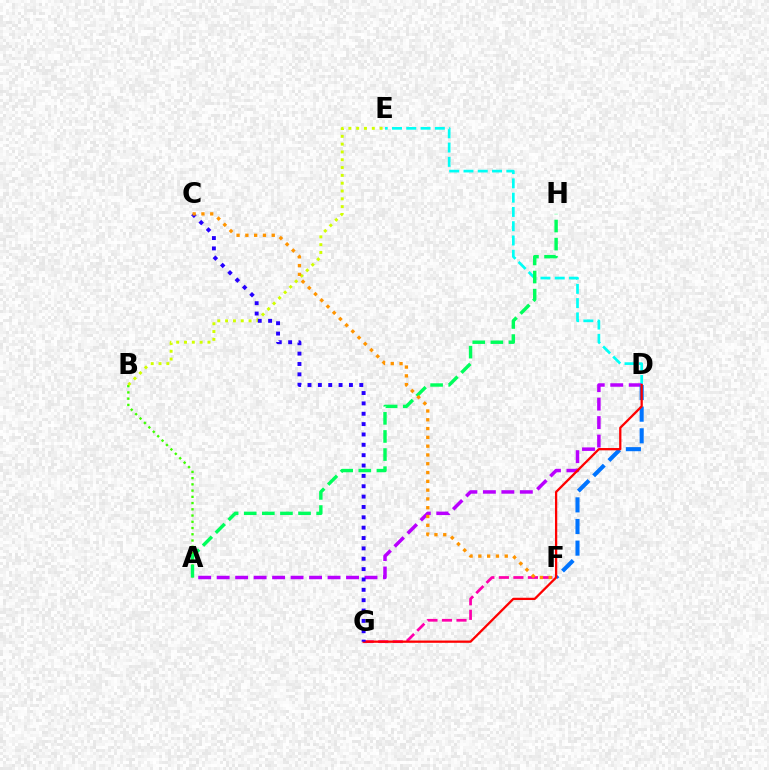{('D', 'E'): [{'color': '#00fff6', 'line_style': 'dashed', 'thickness': 1.94}], ('A', 'B'): [{'color': '#3dff00', 'line_style': 'dotted', 'thickness': 1.69}], ('A', 'D'): [{'color': '#b900ff', 'line_style': 'dashed', 'thickness': 2.51}], ('F', 'G'): [{'color': '#ff00ac', 'line_style': 'dashed', 'thickness': 1.97}], ('D', 'F'): [{'color': '#0074ff', 'line_style': 'dashed', 'thickness': 2.94}], ('A', 'H'): [{'color': '#00ff5c', 'line_style': 'dashed', 'thickness': 2.46}], ('B', 'E'): [{'color': '#d1ff00', 'line_style': 'dotted', 'thickness': 2.12}], ('D', 'G'): [{'color': '#ff0000', 'line_style': 'solid', 'thickness': 1.64}], ('C', 'G'): [{'color': '#2500ff', 'line_style': 'dotted', 'thickness': 2.81}], ('C', 'F'): [{'color': '#ff9400', 'line_style': 'dotted', 'thickness': 2.39}]}